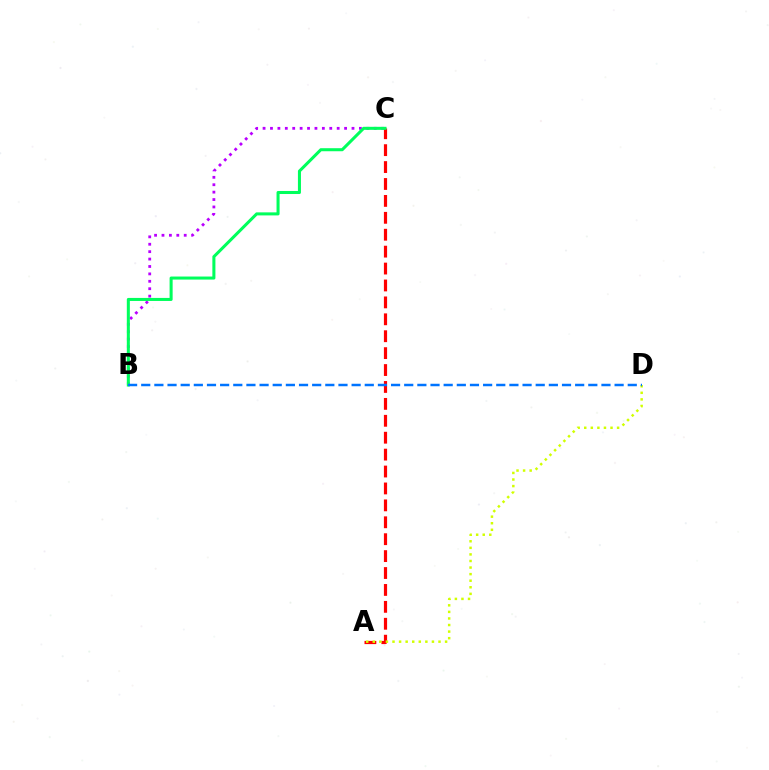{('B', 'C'): [{'color': '#b900ff', 'line_style': 'dotted', 'thickness': 2.01}, {'color': '#00ff5c', 'line_style': 'solid', 'thickness': 2.19}], ('A', 'C'): [{'color': '#ff0000', 'line_style': 'dashed', 'thickness': 2.3}], ('A', 'D'): [{'color': '#d1ff00', 'line_style': 'dotted', 'thickness': 1.79}], ('B', 'D'): [{'color': '#0074ff', 'line_style': 'dashed', 'thickness': 1.79}]}